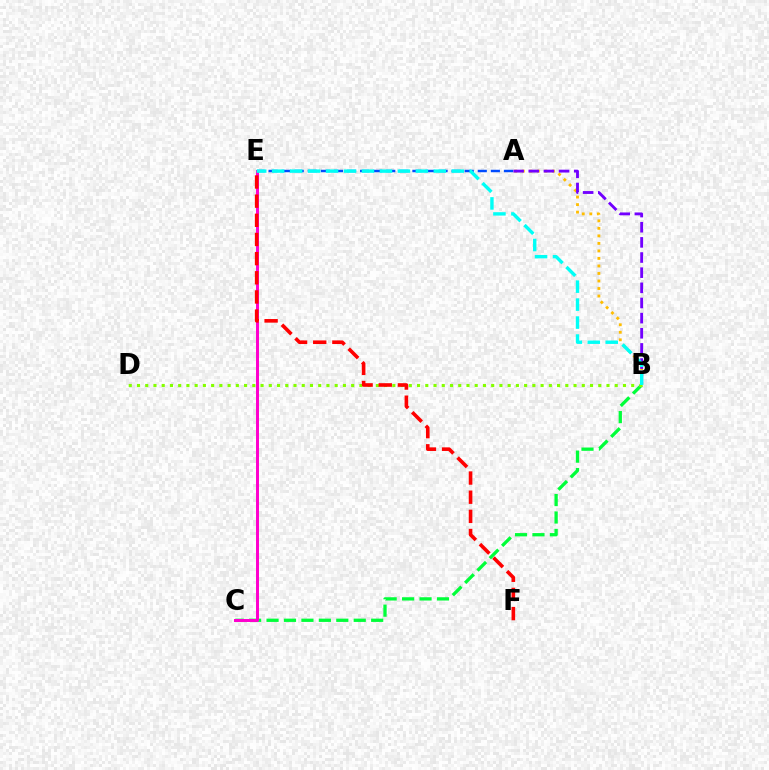{('B', 'C'): [{'color': '#00ff39', 'line_style': 'dashed', 'thickness': 2.37}], ('C', 'E'): [{'color': '#ff00cf', 'line_style': 'solid', 'thickness': 2.14}], ('A', 'B'): [{'color': '#ffbd00', 'line_style': 'dotted', 'thickness': 2.04}, {'color': '#7200ff', 'line_style': 'dashed', 'thickness': 2.06}], ('B', 'D'): [{'color': '#84ff00', 'line_style': 'dotted', 'thickness': 2.24}], ('A', 'E'): [{'color': '#004bff', 'line_style': 'dashed', 'thickness': 1.78}], ('E', 'F'): [{'color': '#ff0000', 'line_style': 'dashed', 'thickness': 2.6}], ('B', 'E'): [{'color': '#00fff6', 'line_style': 'dashed', 'thickness': 2.44}]}